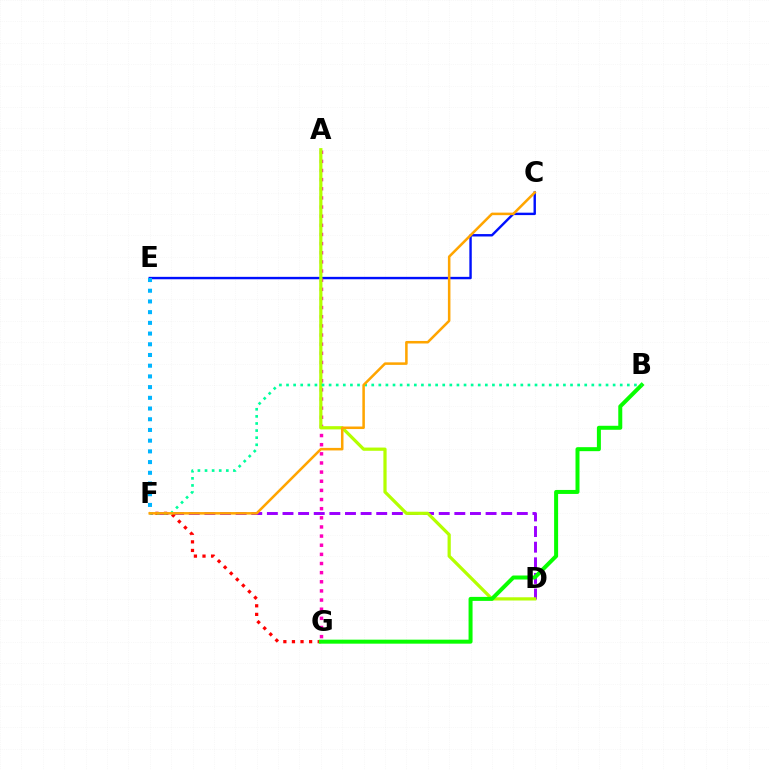{('D', 'F'): [{'color': '#9b00ff', 'line_style': 'dashed', 'thickness': 2.12}], ('C', 'E'): [{'color': '#0010ff', 'line_style': 'solid', 'thickness': 1.74}], ('F', 'G'): [{'color': '#ff0000', 'line_style': 'dotted', 'thickness': 2.33}], ('A', 'G'): [{'color': '#ff00bd', 'line_style': 'dotted', 'thickness': 2.48}], ('A', 'D'): [{'color': '#b3ff00', 'line_style': 'solid', 'thickness': 2.32}], ('E', 'F'): [{'color': '#00b5ff', 'line_style': 'dotted', 'thickness': 2.91}], ('B', 'G'): [{'color': '#08ff00', 'line_style': 'solid', 'thickness': 2.88}], ('B', 'F'): [{'color': '#00ff9d', 'line_style': 'dotted', 'thickness': 1.93}], ('C', 'F'): [{'color': '#ffa500', 'line_style': 'solid', 'thickness': 1.82}]}